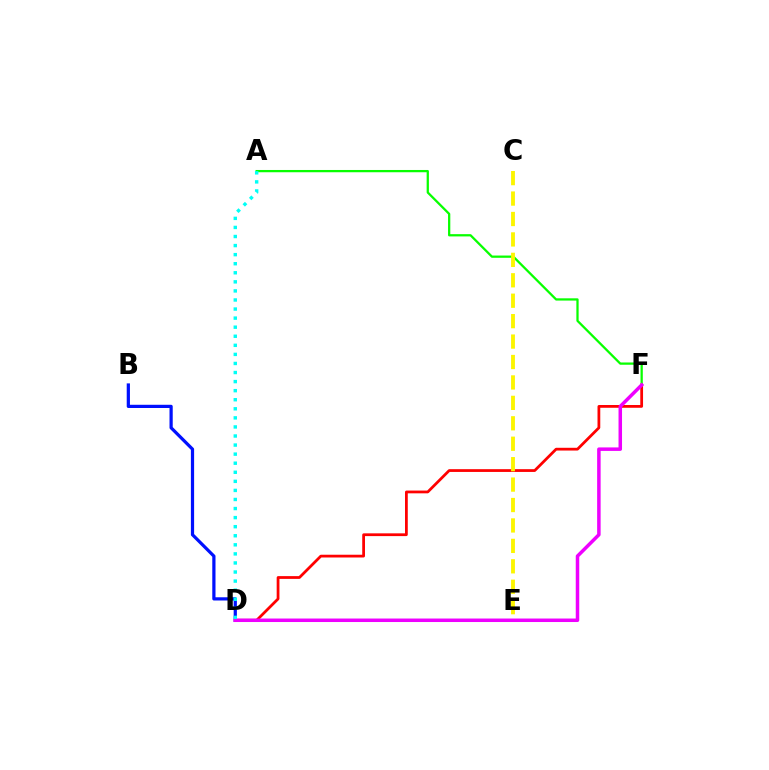{('D', 'F'): [{'color': '#ff0000', 'line_style': 'solid', 'thickness': 1.99}, {'color': '#ee00ff', 'line_style': 'solid', 'thickness': 2.52}], ('A', 'F'): [{'color': '#08ff00', 'line_style': 'solid', 'thickness': 1.63}], ('C', 'E'): [{'color': '#fcf500', 'line_style': 'dashed', 'thickness': 2.78}], ('B', 'D'): [{'color': '#0010ff', 'line_style': 'solid', 'thickness': 2.32}], ('A', 'D'): [{'color': '#00fff6', 'line_style': 'dotted', 'thickness': 2.46}]}